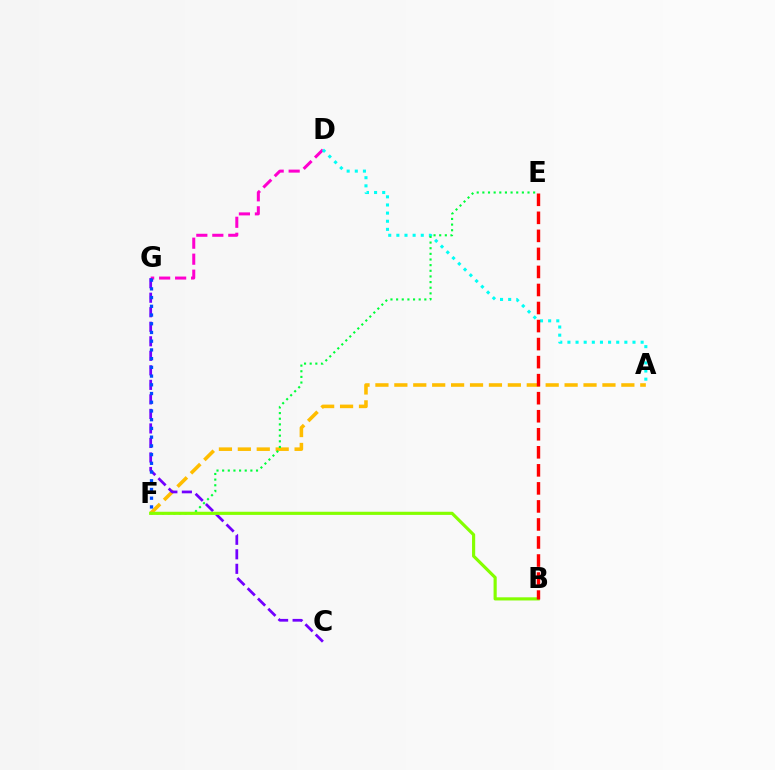{('A', 'F'): [{'color': '#ffbd00', 'line_style': 'dashed', 'thickness': 2.57}], ('D', 'G'): [{'color': '#ff00cf', 'line_style': 'dashed', 'thickness': 2.17}], ('C', 'G'): [{'color': '#7200ff', 'line_style': 'dashed', 'thickness': 1.97}], ('A', 'D'): [{'color': '#00fff6', 'line_style': 'dotted', 'thickness': 2.21}], ('E', 'F'): [{'color': '#00ff39', 'line_style': 'dotted', 'thickness': 1.53}], ('B', 'F'): [{'color': '#84ff00', 'line_style': 'solid', 'thickness': 2.27}], ('B', 'E'): [{'color': '#ff0000', 'line_style': 'dashed', 'thickness': 2.45}], ('F', 'G'): [{'color': '#004bff', 'line_style': 'dotted', 'thickness': 2.37}]}